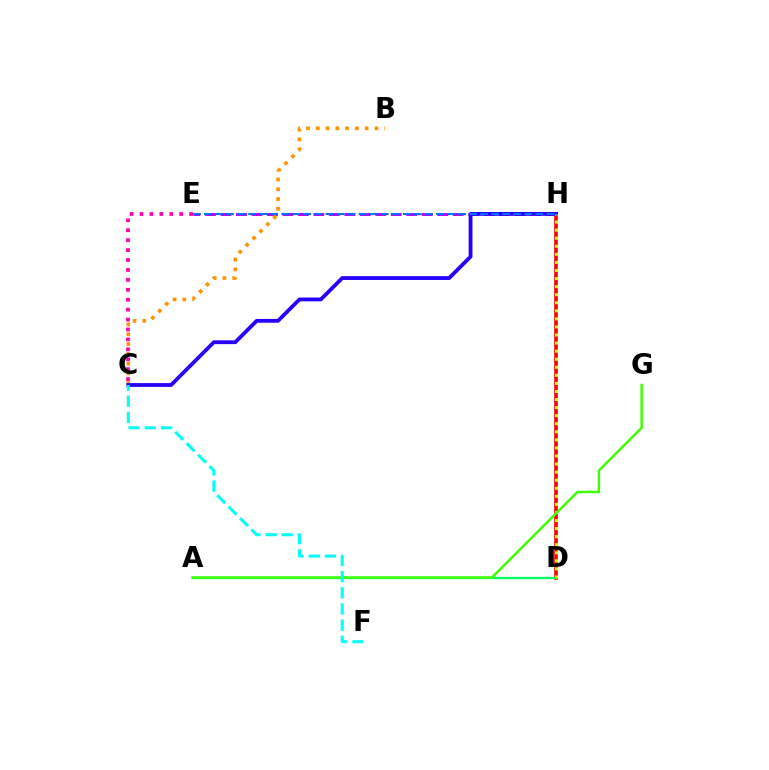{('D', 'H'): [{'color': '#ff0000', 'line_style': 'solid', 'thickness': 2.64}, {'color': '#d1ff00', 'line_style': 'dotted', 'thickness': 2.19}], ('E', 'H'): [{'color': '#b900ff', 'line_style': 'dashed', 'thickness': 2.1}, {'color': '#0074ff', 'line_style': 'dashed', 'thickness': 1.5}], ('A', 'D'): [{'color': '#00ff5c', 'line_style': 'solid', 'thickness': 1.63}], ('B', 'C'): [{'color': '#ff9400', 'line_style': 'dotted', 'thickness': 2.66}], ('C', 'H'): [{'color': '#2500ff', 'line_style': 'solid', 'thickness': 2.74}], ('A', 'G'): [{'color': '#3dff00', 'line_style': 'solid', 'thickness': 1.79}], ('C', 'F'): [{'color': '#00fff6', 'line_style': 'dashed', 'thickness': 2.19}], ('C', 'E'): [{'color': '#ff00ac', 'line_style': 'dotted', 'thickness': 2.7}]}